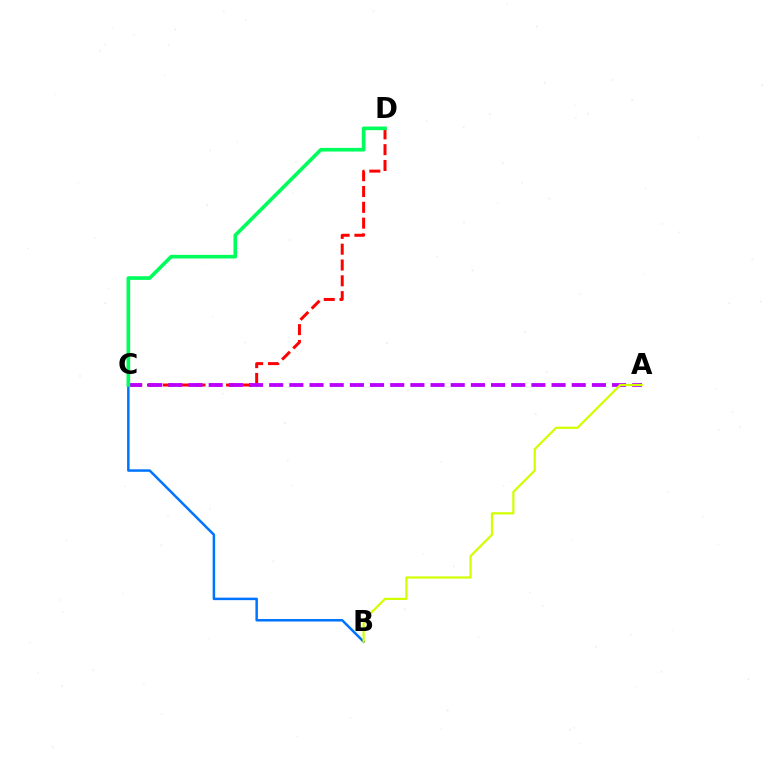{('C', 'D'): [{'color': '#ff0000', 'line_style': 'dashed', 'thickness': 2.15}, {'color': '#00ff5c', 'line_style': 'solid', 'thickness': 2.63}], ('A', 'C'): [{'color': '#b900ff', 'line_style': 'dashed', 'thickness': 2.74}], ('B', 'C'): [{'color': '#0074ff', 'line_style': 'solid', 'thickness': 1.8}], ('A', 'B'): [{'color': '#d1ff00', 'line_style': 'solid', 'thickness': 1.6}]}